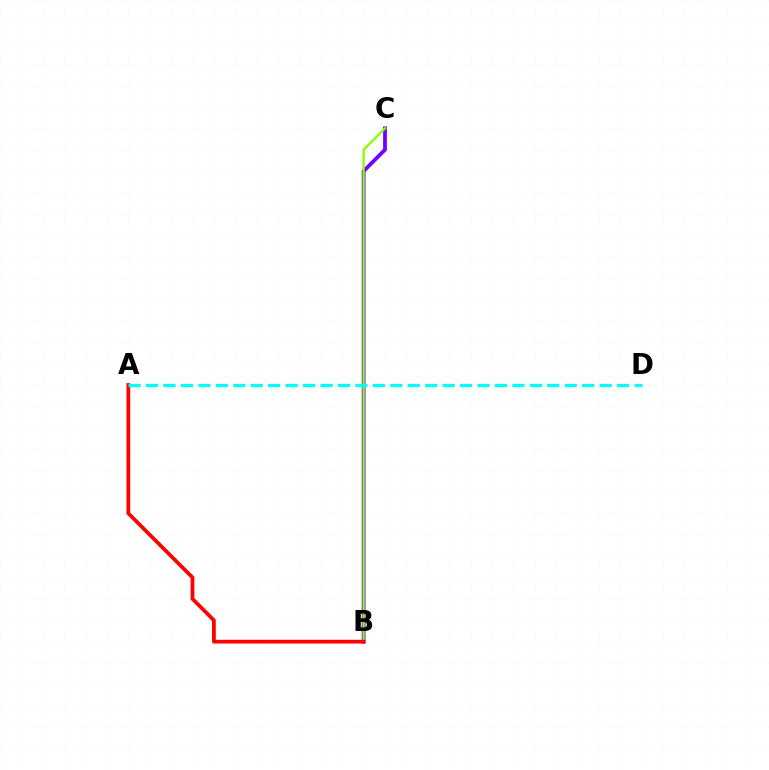{('B', 'C'): [{'color': '#7200ff', 'line_style': 'solid', 'thickness': 2.73}, {'color': '#84ff00', 'line_style': 'solid', 'thickness': 1.67}], ('A', 'B'): [{'color': '#ff0000', 'line_style': 'solid', 'thickness': 2.7}], ('A', 'D'): [{'color': '#00fff6', 'line_style': 'dashed', 'thickness': 2.37}]}